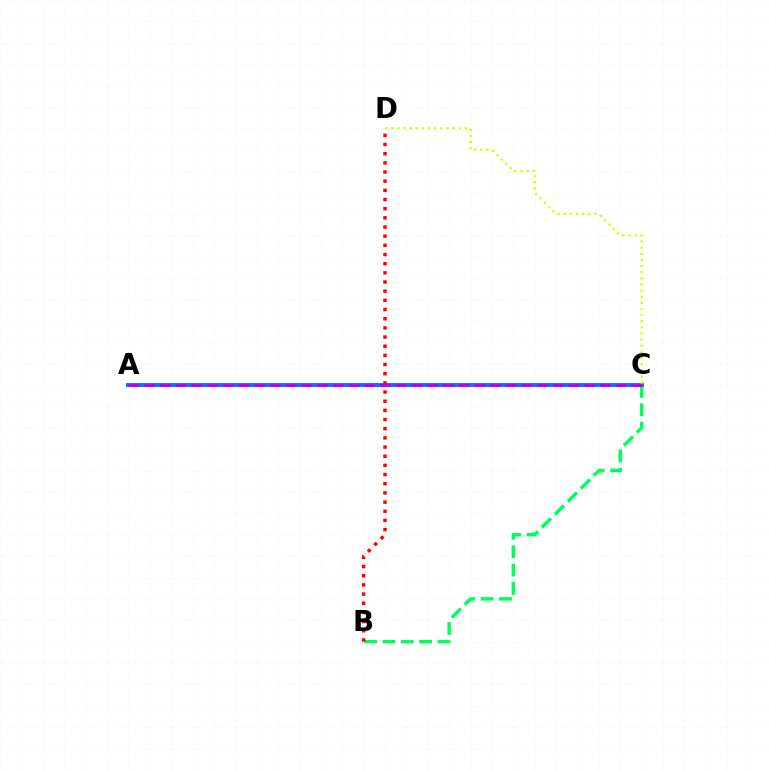{('B', 'C'): [{'color': '#00ff5c', 'line_style': 'dashed', 'thickness': 2.49}], ('A', 'C'): [{'color': '#0074ff', 'line_style': 'solid', 'thickness': 2.79}, {'color': '#b900ff', 'line_style': 'dashed', 'thickness': 2.13}], ('B', 'D'): [{'color': '#ff0000', 'line_style': 'dotted', 'thickness': 2.49}], ('C', 'D'): [{'color': '#d1ff00', 'line_style': 'dotted', 'thickness': 1.67}]}